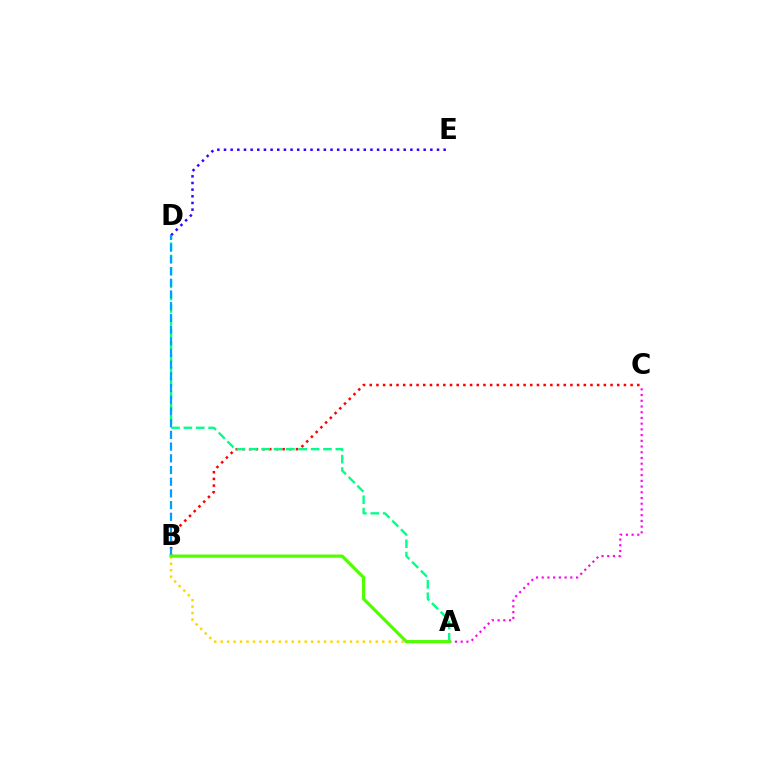{('B', 'C'): [{'color': '#ff0000', 'line_style': 'dotted', 'thickness': 1.82}], ('A', 'B'): [{'color': '#ffd500', 'line_style': 'dotted', 'thickness': 1.76}, {'color': '#4fff00', 'line_style': 'solid', 'thickness': 2.3}], ('D', 'E'): [{'color': '#3700ff', 'line_style': 'dotted', 'thickness': 1.81}], ('A', 'D'): [{'color': '#00ff86', 'line_style': 'dashed', 'thickness': 1.68}], ('B', 'D'): [{'color': '#009eff', 'line_style': 'dashed', 'thickness': 1.59}], ('A', 'C'): [{'color': '#ff00ed', 'line_style': 'dotted', 'thickness': 1.55}]}